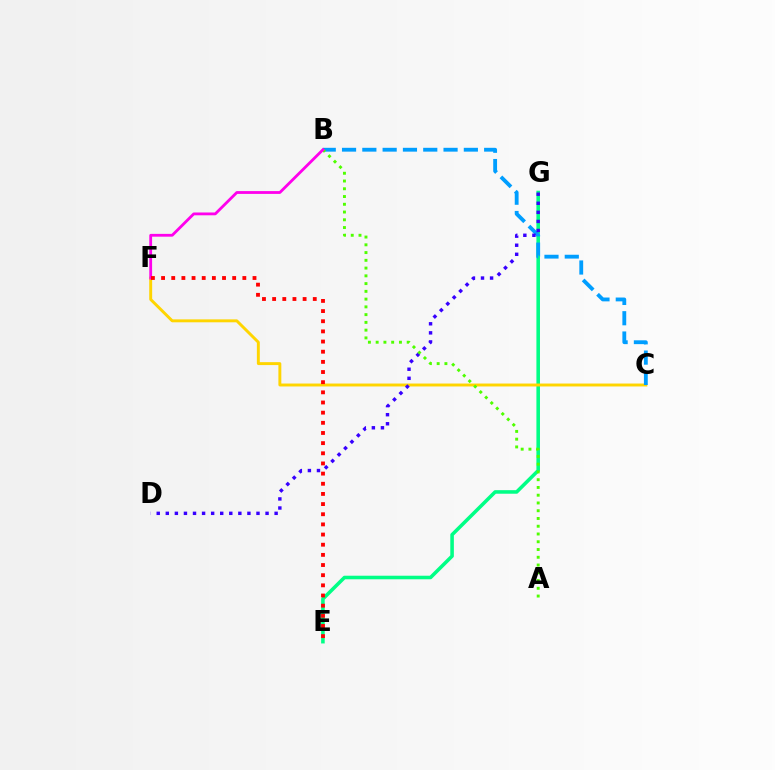{('E', 'G'): [{'color': '#00ff86', 'line_style': 'solid', 'thickness': 2.56}], ('C', 'F'): [{'color': '#ffd500', 'line_style': 'solid', 'thickness': 2.11}], ('B', 'C'): [{'color': '#009eff', 'line_style': 'dashed', 'thickness': 2.76}], ('D', 'G'): [{'color': '#3700ff', 'line_style': 'dotted', 'thickness': 2.46}], ('A', 'B'): [{'color': '#4fff00', 'line_style': 'dotted', 'thickness': 2.11}], ('B', 'F'): [{'color': '#ff00ed', 'line_style': 'solid', 'thickness': 2.02}], ('E', 'F'): [{'color': '#ff0000', 'line_style': 'dotted', 'thickness': 2.76}]}